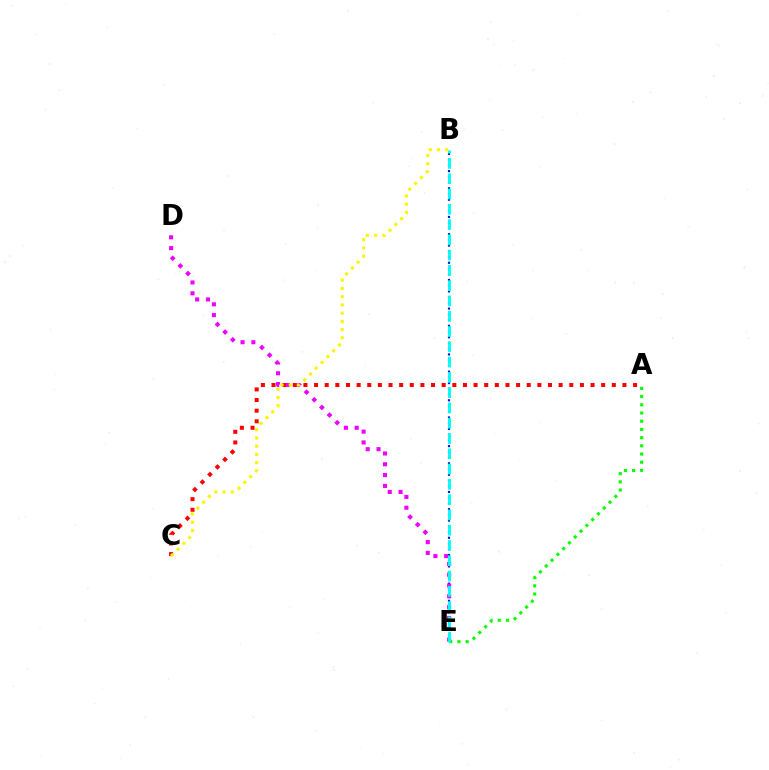{('A', 'C'): [{'color': '#ff0000', 'line_style': 'dotted', 'thickness': 2.89}], ('A', 'E'): [{'color': '#08ff00', 'line_style': 'dotted', 'thickness': 2.23}], ('B', 'E'): [{'color': '#0010ff', 'line_style': 'dotted', 'thickness': 1.56}, {'color': '#00fff6', 'line_style': 'dashed', 'thickness': 2.08}], ('D', 'E'): [{'color': '#ee00ff', 'line_style': 'dotted', 'thickness': 2.94}], ('B', 'C'): [{'color': '#fcf500', 'line_style': 'dotted', 'thickness': 2.24}]}